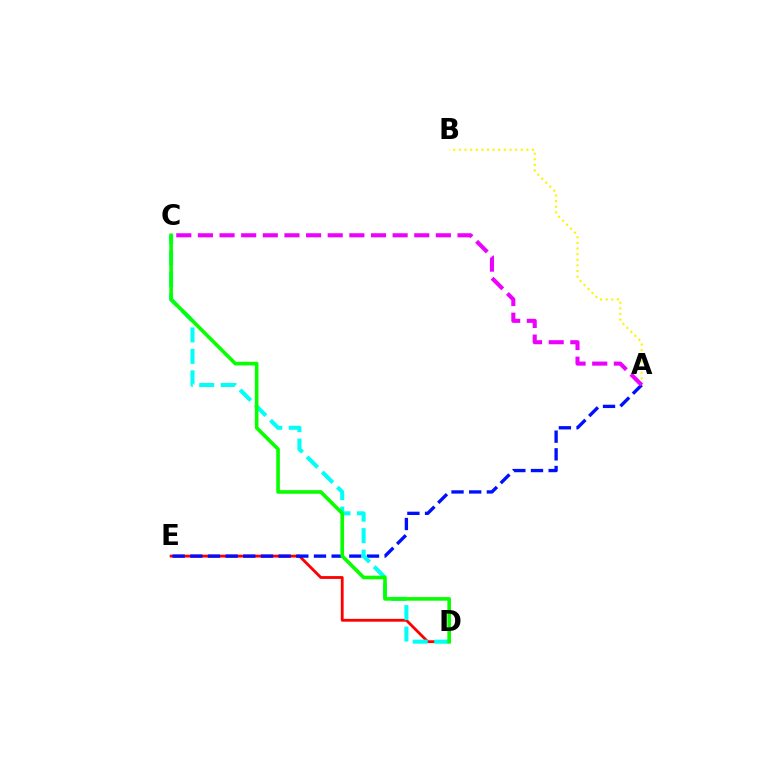{('D', 'E'): [{'color': '#ff0000', 'line_style': 'solid', 'thickness': 2.03}], ('A', 'E'): [{'color': '#0010ff', 'line_style': 'dashed', 'thickness': 2.4}], ('C', 'D'): [{'color': '#00fff6', 'line_style': 'dashed', 'thickness': 2.91}, {'color': '#08ff00', 'line_style': 'solid', 'thickness': 2.61}], ('A', 'B'): [{'color': '#fcf500', 'line_style': 'dotted', 'thickness': 1.53}], ('A', 'C'): [{'color': '#ee00ff', 'line_style': 'dashed', 'thickness': 2.94}]}